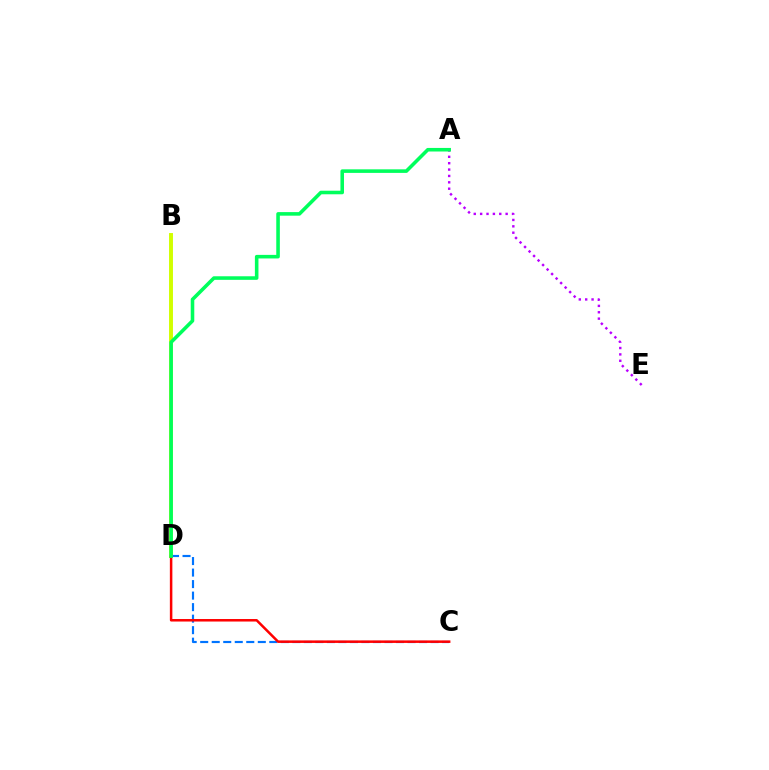{('B', 'D'): [{'color': '#d1ff00', 'line_style': 'solid', 'thickness': 2.83}], ('C', 'D'): [{'color': '#0074ff', 'line_style': 'dashed', 'thickness': 1.56}, {'color': '#ff0000', 'line_style': 'solid', 'thickness': 1.81}], ('A', 'E'): [{'color': '#b900ff', 'line_style': 'dotted', 'thickness': 1.73}], ('A', 'D'): [{'color': '#00ff5c', 'line_style': 'solid', 'thickness': 2.57}]}